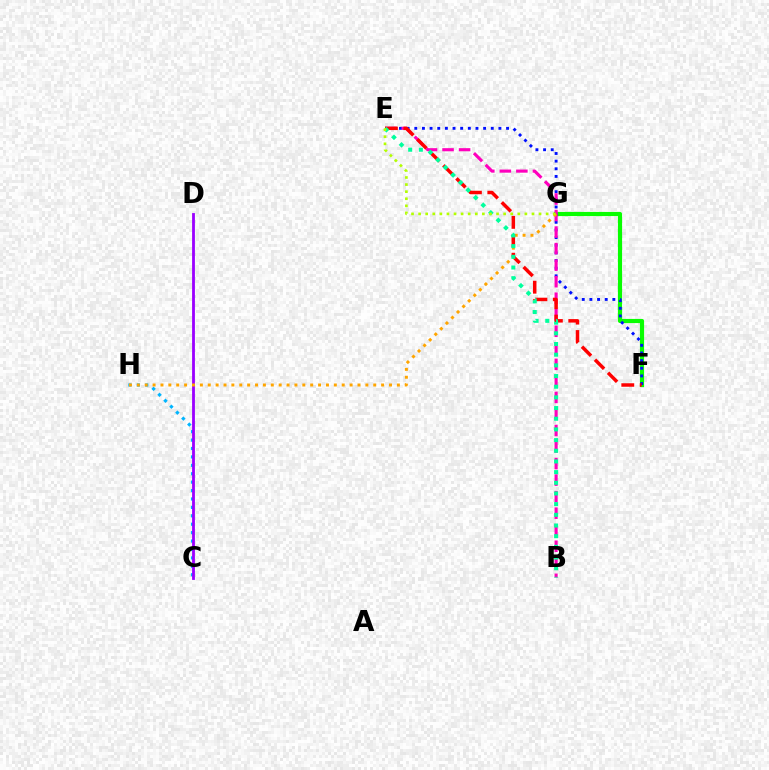{('C', 'H'): [{'color': '#00b5ff', 'line_style': 'dotted', 'thickness': 2.29}], ('C', 'D'): [{'color': '#9b00ff', 'line_style': 'solid', 'thickness': 2.02}], ('F', 'G'): [{'color': '#08ff00', 'line_style': 'solid', 'thickness': 2.99}], ('E', 'F'): [{'color': '#0010ff', 'line_style': 'dotted', 'thickness': 2.08}, {'color': '#ff0000', 'line_style': 'dashed', 'thickness': 2.5}], ('B', 'E'): [{'color': '#ff00bd', 'line_style': 'dashed', 'thickness': 2.25}, {'color': '#00ff9d', 'line_style': 'dotted', 'thickness': 2.9}], ('G', 'H'): [{'color': '#ffa500', 'line_style': 'dotted', 'thickness': 2.14}], ('E', 'G'): [{'color': '#b3ff00', 'line_style': 'dotted', 'thickness': 1.93}]}